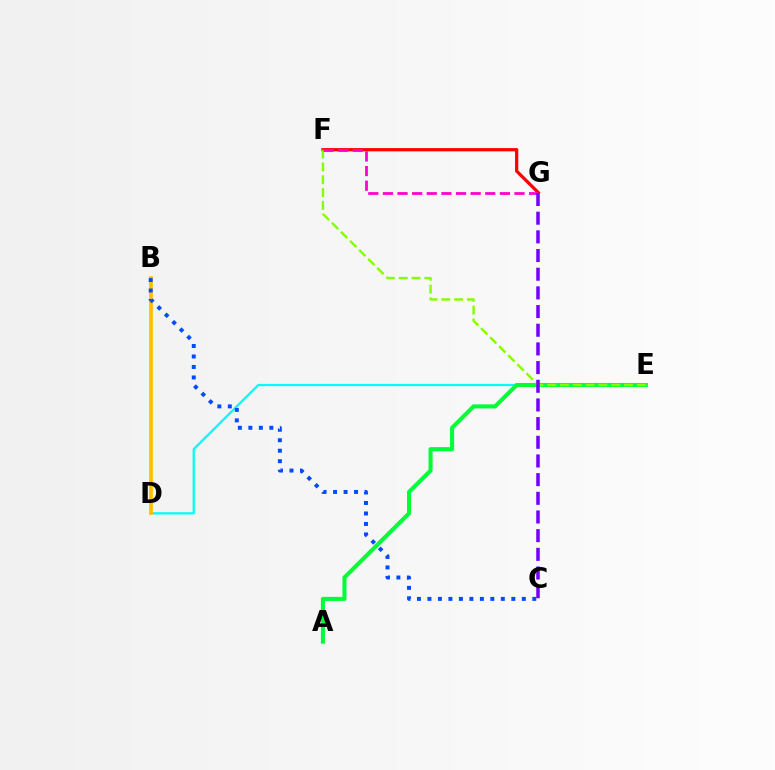{('D', 'E'): [{'color': '#00fff6', 'line_style': 'solid', 'thickness': 1.65}], ('F', 'G'): [{'color': '#ff0000', 'line_style': 'solid', 'thickness': 2.34}, {'color': '#ff00cf', 'line_style': 'dashed', 'thickness': 1.99}], ('A', 'E'): [{'color': '#00ff39', 'line_style': 'solid', 'thickness': 2.94}], ('E', 'F'): [{'color': '#84ff00', 'line_style': 'dashed', 'thickness': 1.74}], ('B', 'D'): [{'color': '#ffbd00', 'line_style': 'solid', 'thickness': 2.67}], ('B', 'C'): [{'color': '#004bff', 'line_style': 'dotted', 'thickness': 2.85}], ('C', 'G'): [{'color': '#7200ff', 'line_style': 'dashed', 'thickness': 2.54}]}